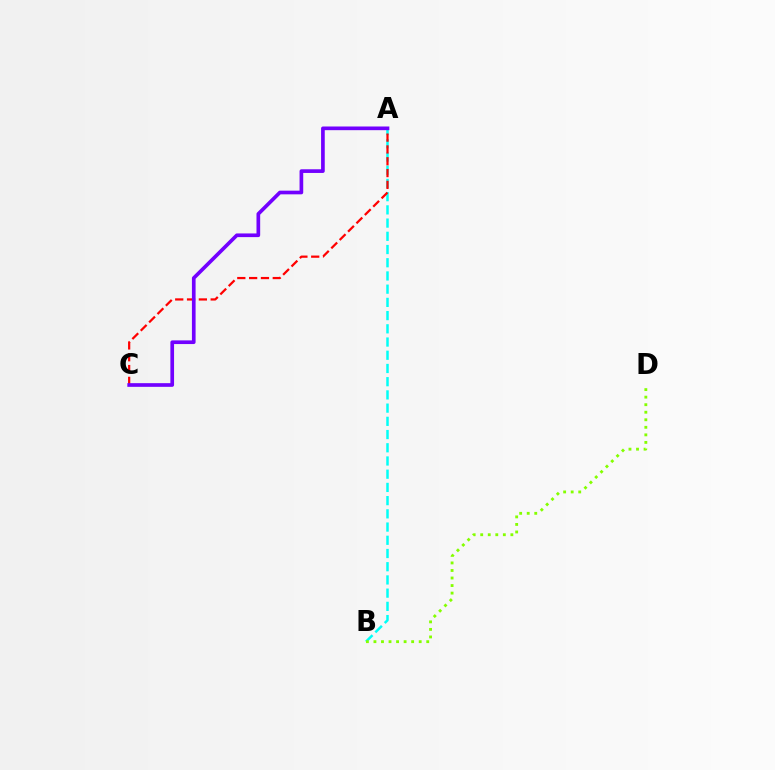{('A', 'B'): [{'color': '#00fff6', 'line_style': 'dashed', 'thickness': 1.8}], ('A', 'C'): [{'color': '#ff0000', 'line_style': 'dashed', 'thickness': 1.61}, {'color': '#7200ff', 'line_style': 'solid', 'thickness': 2.65}], ('B', 'D'): [{'color': '#84ff00', 'line_style': 'dotted', 'thickness': 2.05}]}